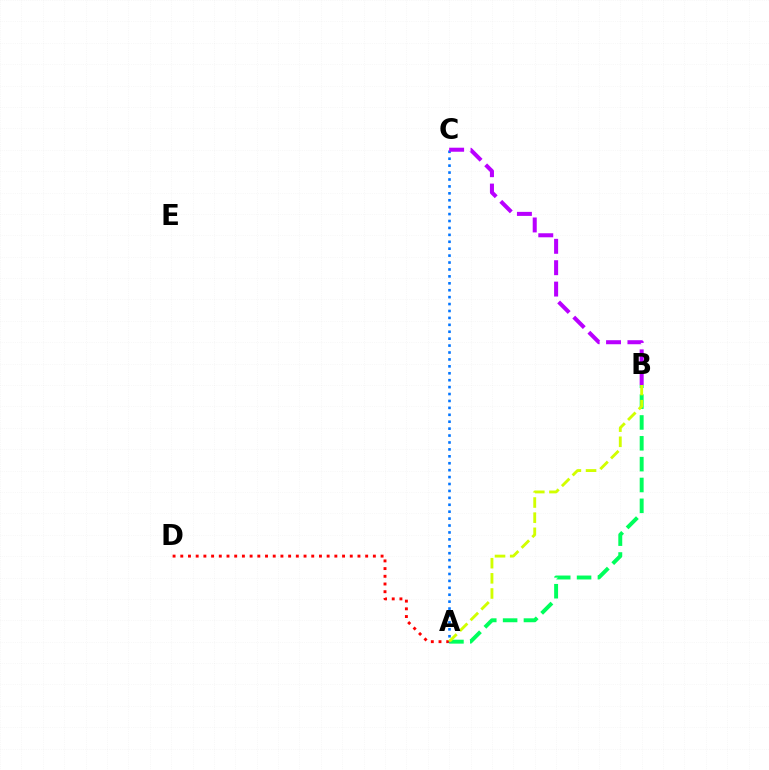{('A', 'B'): [{'color': '#00ff5c', 'line_style': 'dashed', 'thickness': 2.83}, {'color': '#d1ff00', 'line_style': 'dashed', 'thickness': 2.06}], ('A', 'D'): [{'color': '#ff0000', 'line_style': 'dotted', 'thickness': 2.09}], ('A', 'C'): [{'color': '#0074ff', 'line_style': 'dotted', 'thickness': 1.88}], ('B', 'C'): [{'color': '#b900ff', 'line_style': 'dashed', 'thickness': 2.9}]}